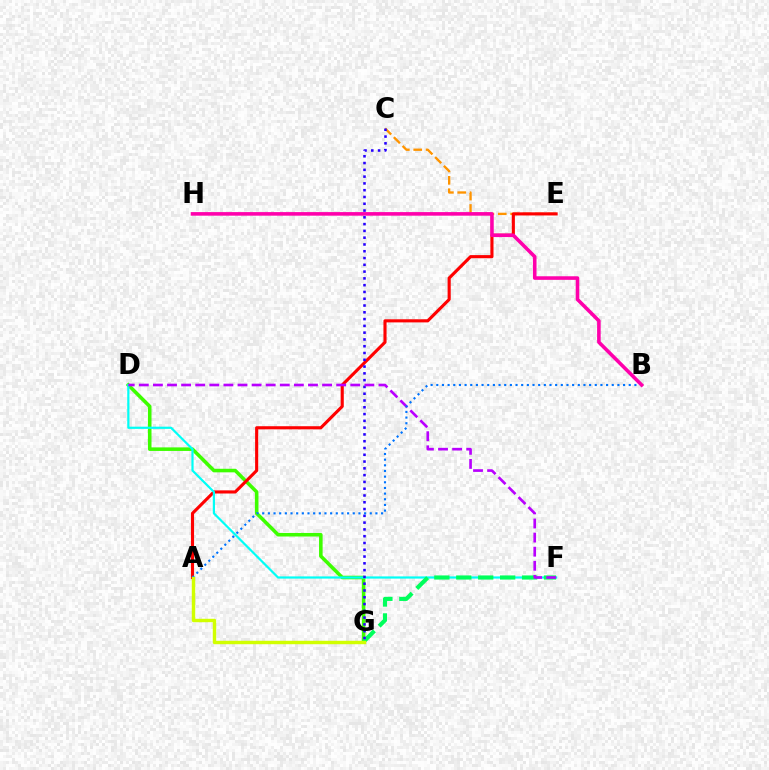{('D', 'G'): [{'color': '#3dff00', 'line_style': 'solid', 'thickness': 2.56}], ('C', 'E'): [{'color': '#ff9400', 'line_style': 'dashed', 'thickness': 1.68}], ('A', 'E'): [{'color': '#ff0000', 'line_style': 'solid', 'thickness': 2.25}], ('D', 'F'): [{'color': '#00fff6', 'line_style': 'solid', 'thickness': 1.58}, {'color': '#b900ff', 'line_style': 'dashed', 'thickness': 1.91}], ('F', 'G'): [{'color': '#00ff5c', 'line_style': 'dashed', 'thickness': 2.98}], ('C', 'G'): [{'color': '#2500ff', 'line_style': 'dotted', 'thickness': 1.84}], ('A', 'B'): [{'color': '#0074ff', 'line_style': 'dotted', 'thickness': 1.54}], ('A', 'G'): [{'color': '#d1ff00', 'line_style': 'solid', 'thickness': 2.47}], ('B', 'H'): [{'color': '#ff00ac', 'line_style': 'solid', 'thickness': 2.58}]}